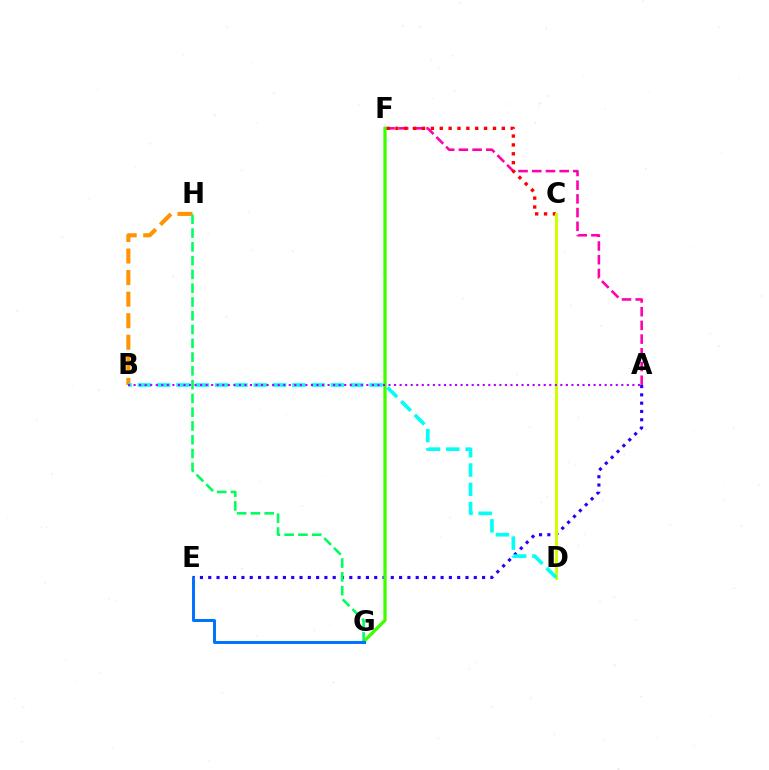{('A', 'F'): [{'color': '#ff00ac', 'line_style': 'dashed', 'thickness': 1.86}], ('B', 'H'): [{'color': '#ff9400', 'line_style': 'dashed', 'thickness': 2.93}], ('C', 'F'): [{'color': '#ff0000', 'line_style': 'dotted', 'thickness': 2.41}], ('A', 'E'): [{'color': '#2500ff', 'line_style': 'dotted', 'thickness': 2.25}], ('F', 'G'): [{'color': '#3dff00', 'line_style': 'solid', 'thickness': 2.36}], ('C', 'D'): [{'color': '#d1ff00', 'line_style': 'solid', 'thickness': 2.15}], ('G', 'H'): [{'color': '#00ff5c', 'line_style': 'dashed', 'thickness': 1.87}], ('E', 'G'): [{'color': '#0074ff', 'line_style': 'solid', 'thickness': 2.16}], ('B', 'D'): [{'color': '#00fff6', 'line_style': 'dashed', 'thickness': 2.62}], ('A', 'B'): [{'color': '#b900ff', 'line_style': 'dotted', 'thickness': 1.51}]}